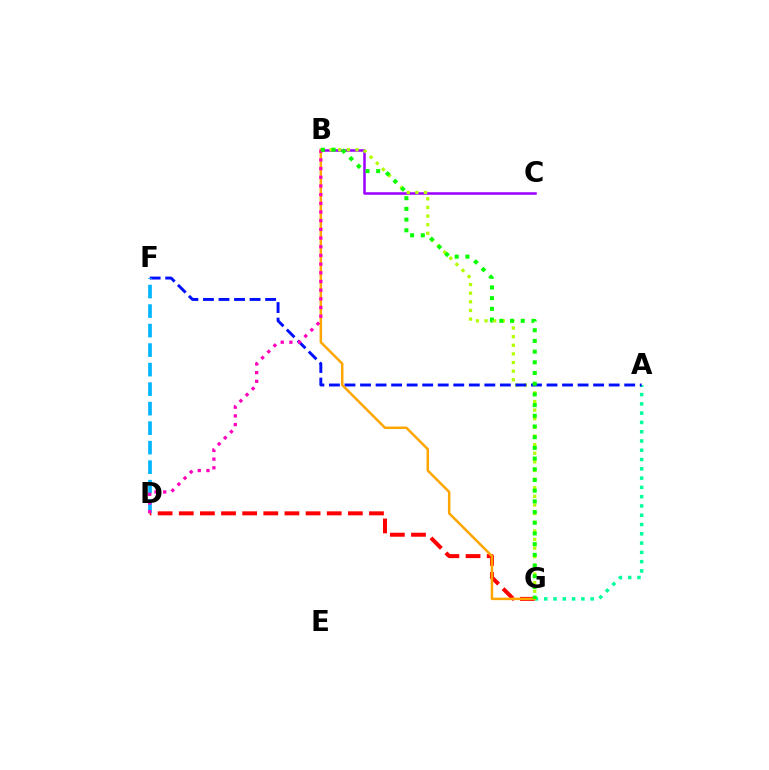{('D', 'G'): [{'color': '#ff0000', 'line_style': 'dashed', 'thickness': 2.87}], ('B', 'C'): [{'color': '#9b00ff', 'line_style': 'solid', 'thickness': 1.82}], ('B', 'G'): [{'color': '#b3ff00', 'line_style': 'dotted', 'thickness': 2.34}, {'color': '#ffa500', 'line_style': 'solid', 'thickness': 1.79}, {'color': '#08ff00', 'line_style': 'dotted', 'thickness': 2.91}], ('A', 'G'): [{'color': '#00ff9d', 'line_style': 'dotted', 'thickness': 2.52}], ('A', 'F'): [{'color': '#0010ff', 'line_style': 'dashed', 'thickness': 2.11}], ('D', 'F'): [{'color': '#00b5ff', 'line_style': 'dashed', 'thickness': 2.65}], ('B', 'D'): [{'color': '#ff00bd', 'line_style': 'dotted', 'thickness': 2.36}]}